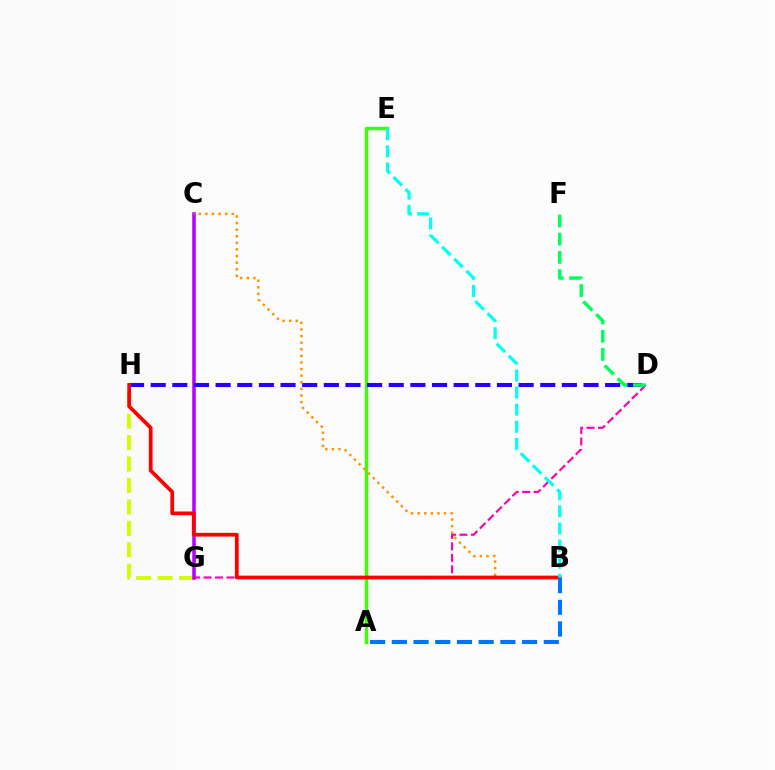{('A', 'E'): [{'color': '#3dff00', 'line_style': 'solid', 'thickness': 2.45}], ('G', 'H'): [{'color': '#d1ff00', 'line_style': 'dashed', 'thickness': 2.91}], ('D', 'G'): [{'color': '#ff00ac', 'line_style': 'dashed', 'thickness': 1.56}], ('C', 'G'): [{'color': '#b900ff', 'line_style': 'solid', 'thickness': 2.54}], ('D', 'H'): [{'color': '#2500ff', 'line_style': 'dashed', 'thickness': 2.94}], ('B', 'C'): [{'color': '#ff9400', 'line_style': 'dotted', 'thickness': 1.79}], ('B', 'H'): [{'color': '#ff0000', 'line_style': 'solid', 'thickness': 2.7}], ('D', 'F'): [{'color': '#00ff5c', 'line_style': 'dashed', 'thickness': 2.48}], ('A', 'B'): [{'color': '#0074ff', 'line_style': 'dashed', 'thickness': 2.95}], ('B', 'E'): [{'color': '#00fff6', 'line_style': 'dashed', 'thickness': 2.32}]}